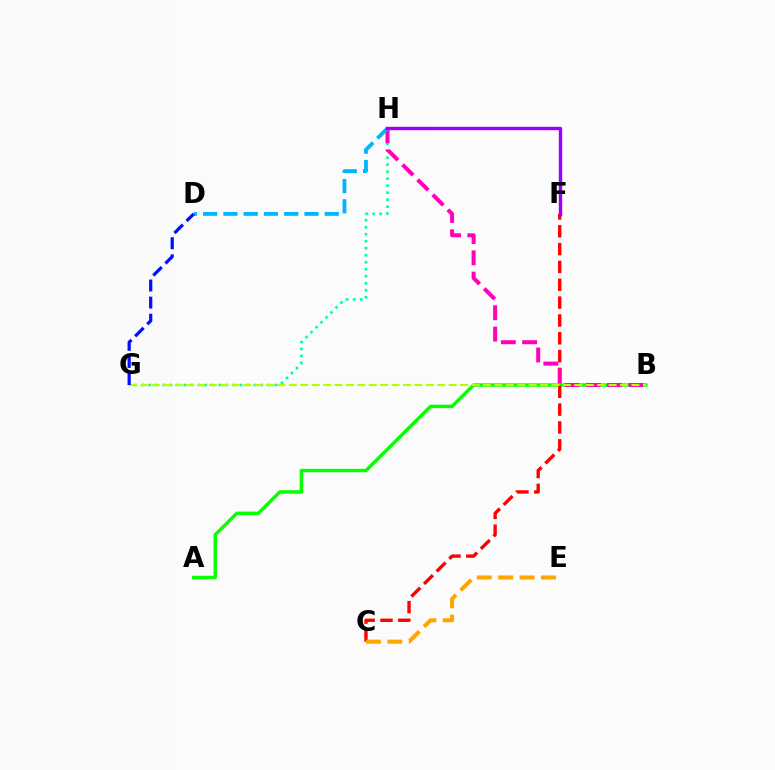{('A', 'B'): [{'color': '#08ff00', 'line_style': 'solid', 'thickness': 2.49}], ('C', 'F'): [{'color': '#ff0000', 'line_style': 'dashed', 'thickness': 2.42}], ('G', 'H'): [{'color': '#00ff9d', 'line_style': 'dotted', 'thickness': 1.9}], ('B', 'H'): [{'color': '#ff00bd', 'line_style': 'dashed', 'thickness': 2.89}], ('C', 'E'): [{'color': '#ffa500', 'line_style': 'dashed', 'thickness': 2.91}], ('B', 'G'): [{'color': '#b3ff00', 'line_style': 'dashed', 'thickness': 1.55}], ('D', 'H'): [{'color': '#00b5ff', 'line_style': 'dashed', 'thickness': 2.75}], ('D', 'G'): [{'color': '#0010ff', 'line_style': 'dashed', 'thickness': 2.32}], ('F', 'H'): [{'color': '#9b00ff', 'line_style': 'solid', 'thickness': 2.45}]}